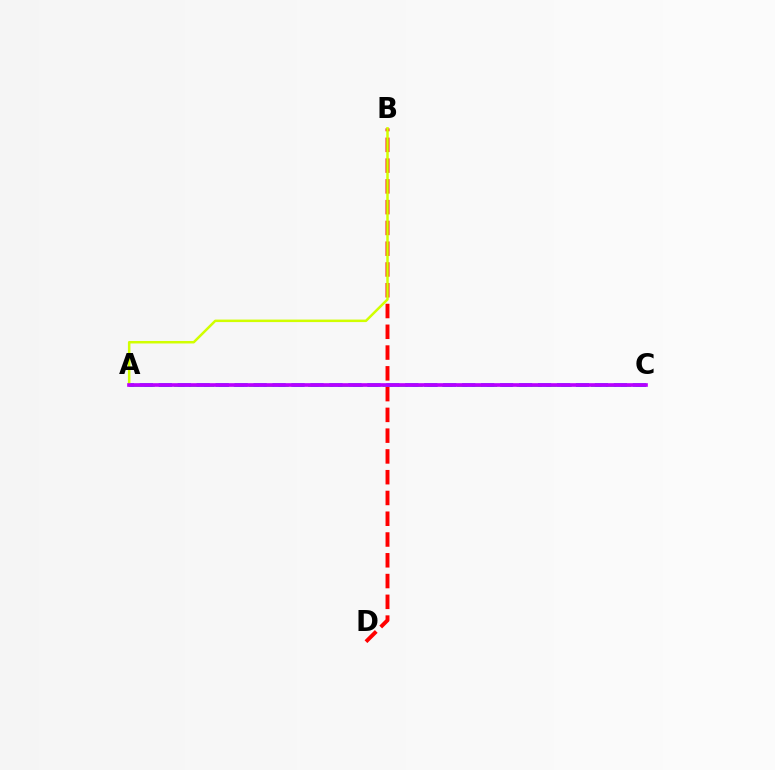{('A', 'C'): [{'color': '#00ff5c', 'line_style': 'dashed', 'thickness': 2.02}, {'color': '#0074ff', 'line_style': 'dashed', 'thickness': 2.58}, {'color': '#b900ff', 'line_style': 'solid', 'thickness': 2.63}], ('B', 'D'): [{'color': '#ff0000', 'line_style': 'dashed', 'thickness': 2.82}], ('A', 'B'): [{'color': '#d1ff00', 'line_style': 'solid', 'thickness': 1.8}]}